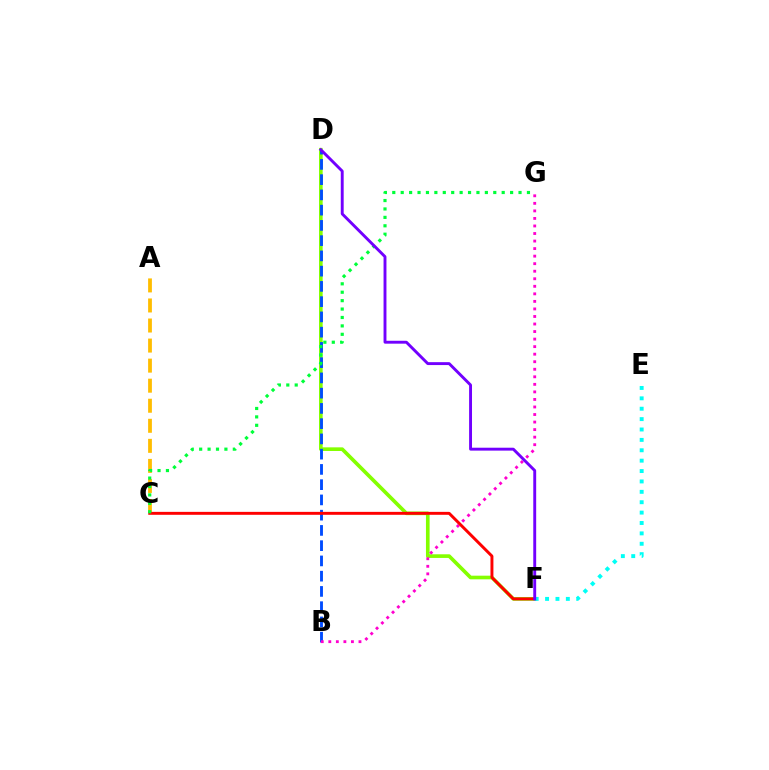{('D', 'F'): [{'color': '#84ff00', 'line_style': 'solid', 'thickness': 2.63}, {'color': '#7200ff', 'line_style': 'solid', 'thickness': 2.09}], ('A', 'C'): [{'color': '#ffbd00', 'line_style': 'dashed', 'thickness': 2.72}], ('B', 'D'): [{'color': '#004bff', 'line_style': 'dashed', 'thickness': 2.07}], ('B', 'G'): [{'color': '#ff00cf', 'line_style': 'dotted', 'thickness': 2.05}], ('C', 'F'): [{'color': '#ff0000', 'line_style': 'solid', 'thickness': 2.11}], ('E', 'F'): [{'color': '#00fff6', 'line_style': 'dotted', 'thickness': 2.82}], ('C', 'G'): [{'color': '#00ff39', 'line_style': 'dotted', 'thickness': 2.29}]}